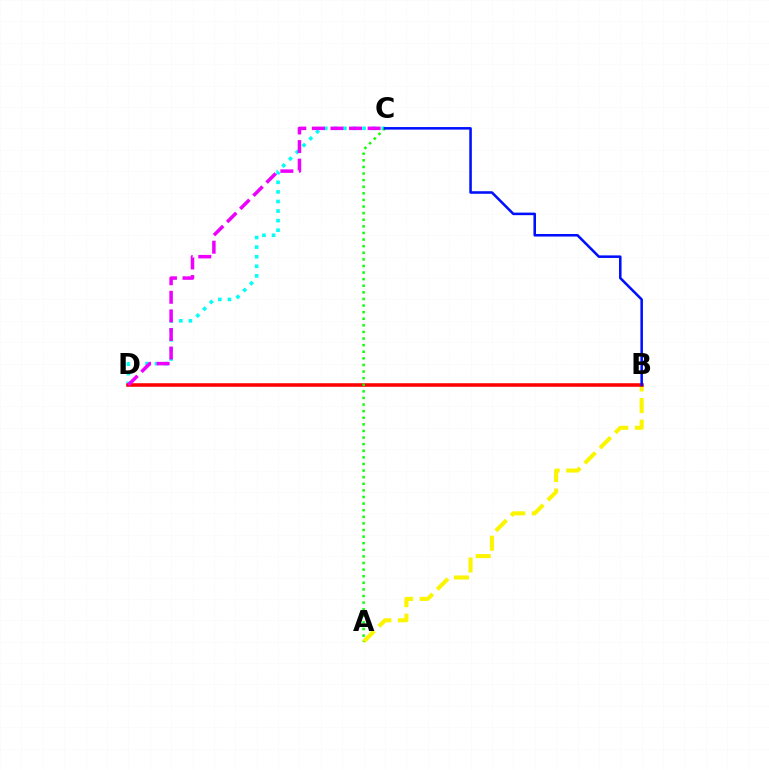{('A', 'B'): [{'color': '#fcf500', 'line_style': 'dashed', 'thickness': 2.93}], ('C', 'D'): [{'color': '#00fff6', 'line_style': 'dotted', 'thickness': 2.6}, {'color': '#ee00ff', 'line_style': 'dashed', 'thickness': 2.52}], ('B', 'D'): [{'color': '#ff0000', 'line_style': 'solid', 'thickness': 2.55}], ('A', 'C'): [{'color': '#08ff00', 'line_style': 'dotted', 'thickness': 1.79}], ('B', 'C'): [{'color': '#0010ff', 'line_style': 'solid', 'thickness': 1.84}]}